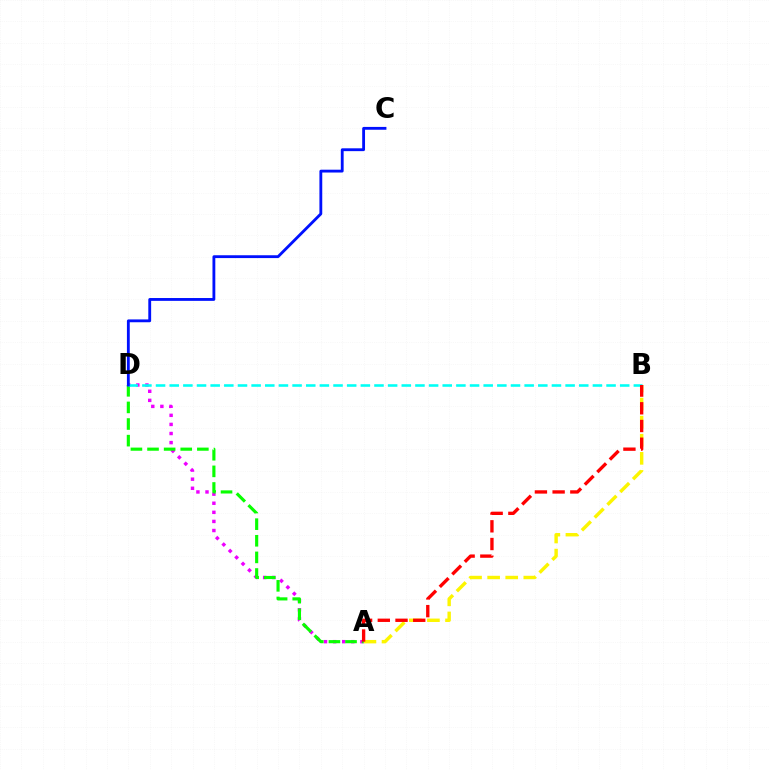{('A', 'B'): [{'color': '#fcf500', 'line_style': 'dashed', 'thickness': 2.46}, {'color': '#ff0000', 'line_style': 'dashed', 'thickness': 2.41}], ('A', 'D'): [{'color': '#ee00ff', 'line_style': 'dotted', 'thickness': 2.47}, {'color': '#08ff00', 'line_style': 'dashed', 'thickness': 2.26}], ('B', 'D'): [{'color': '#00fff6', 'line_style': 'dashed', 'thickness': 1.85}], ('C', 'D'): [{'color': '#0010ff', 'line_style': 'solid', 'thickness': 2.04}]}